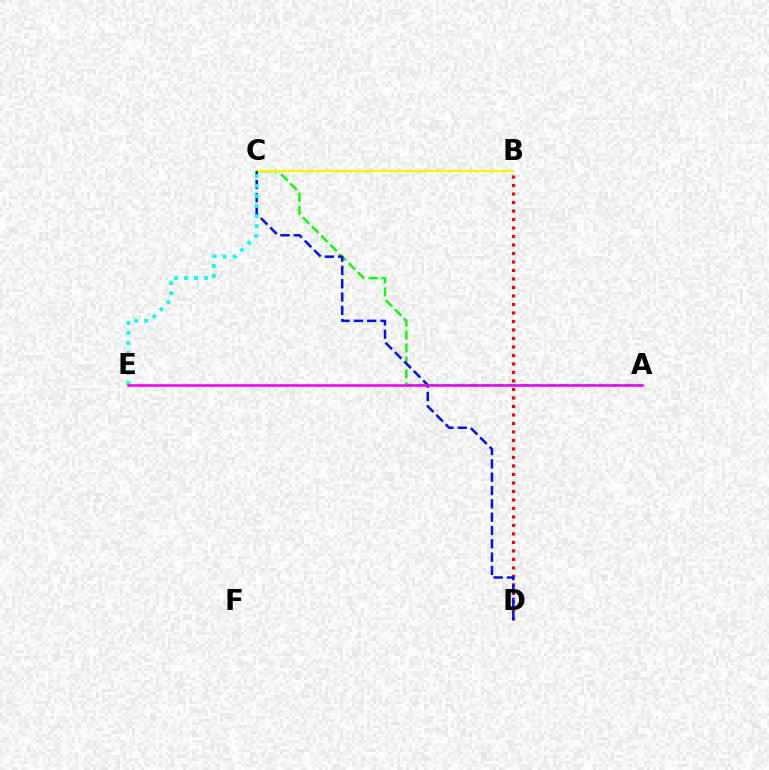{('B', 'D'): [{'color': '#ff0000', 'line_style': 'dotted', 'thickness': 2.31}], ('A', 'C'): [{'color': '#08ff00', 'line_style': 'dashed', 'thickness': 1.76}], ('B', 'C'): [{'color': '#fcf500', 'line_style': 'solid', 'thickness': 1.58}], ('C', 'D'): [{'color': '#0010ff', 'line_style': 'dashed', 'thickness': 1.81}], ('C', 'E'): [{'color': '#00fff6', 'line_style': 'dotted', 'thickness': 2.72}], ('A', 'E'): [{'color': '#ee00ff', 'line_style': 'solid', 'thickness': 1.85}]}